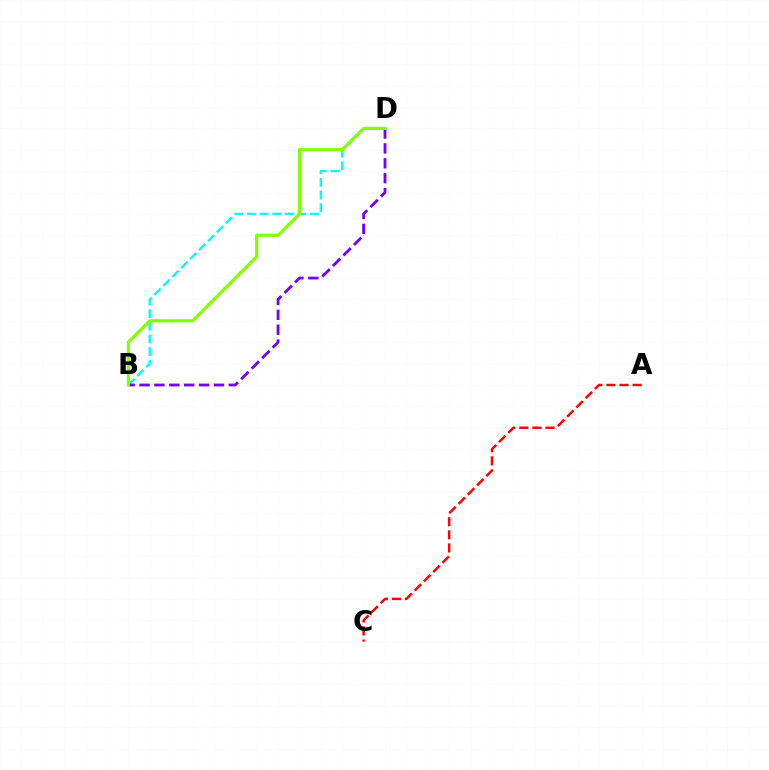{('B', 'D'): [{'color': '#00fff6', 'line_style': 'dashed', 'thickness': 1.71}, {'color': '#7200ff', 'line_style': 'dashed', 'thickness': 2.02}, {'color': '#84ff00', 'line_style': 'solid', 'thickness': 2.3}], ('A', 'C'): [{'color': '#ff0000', 'line_style': 'dashed', 'thickness': 1.78}]}